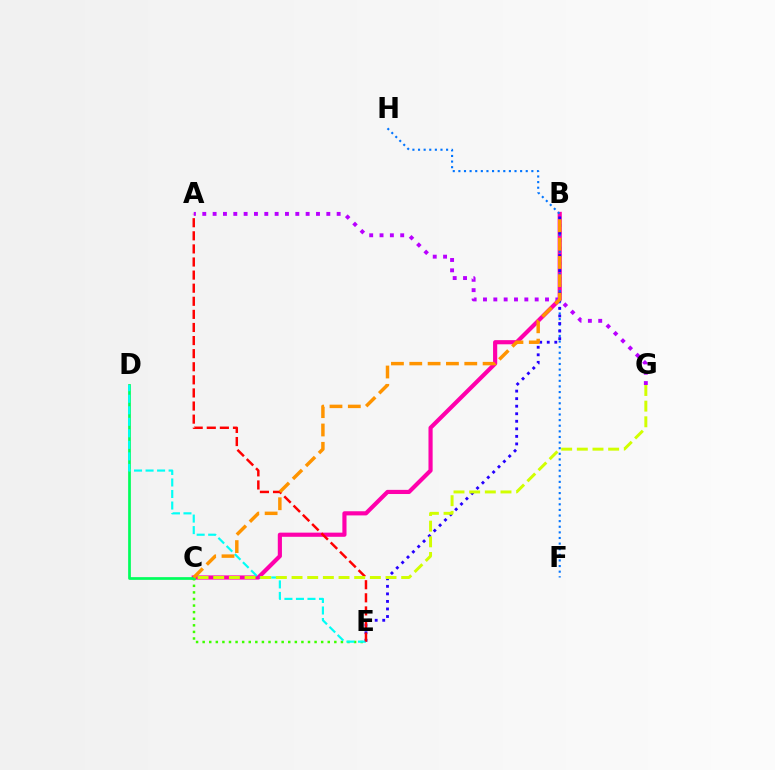{('B', 'C'): [{'color': '#ff00ac', 'line_style': 'solid', 'thickness': 2.99}, {'color': '#ff9400', 'line_style': 'dashed', 'thickness': 2.49}], ('F', 'H'): [{'color': '#0074ff', 'line_style': 'dotted', 'thickness': 1.53}], ('C', 'E'): [{'color': '#3dff00', 'line_style': 'dotted', 'thickness': 1.79}], ('C', 'D'): [{'color': '#00ff5c', 'line_style': 'solid', 'thickness': 1.97}], ('B', 'E'): [{'color': '#2500ff', 'line_style': 'dotted', 'thickness': 2.05}], ('D', 'E'): [{'color': '#00fff6', 'line_style': 'dashed', 'thickness': 1.57}], ('A', 'E'): [{'color': '#ff0000', 'line_style': 'dashed', 'thickness': 1.78}], ('A', 'G'): [{'color': '#b900ff', 'line_style': 'dotted', 'thickness': 2.81}], ('C', 'G'): [{'color': '#d1ff00', 'line_style': 'dashed', 'thickness': 2.13}]}